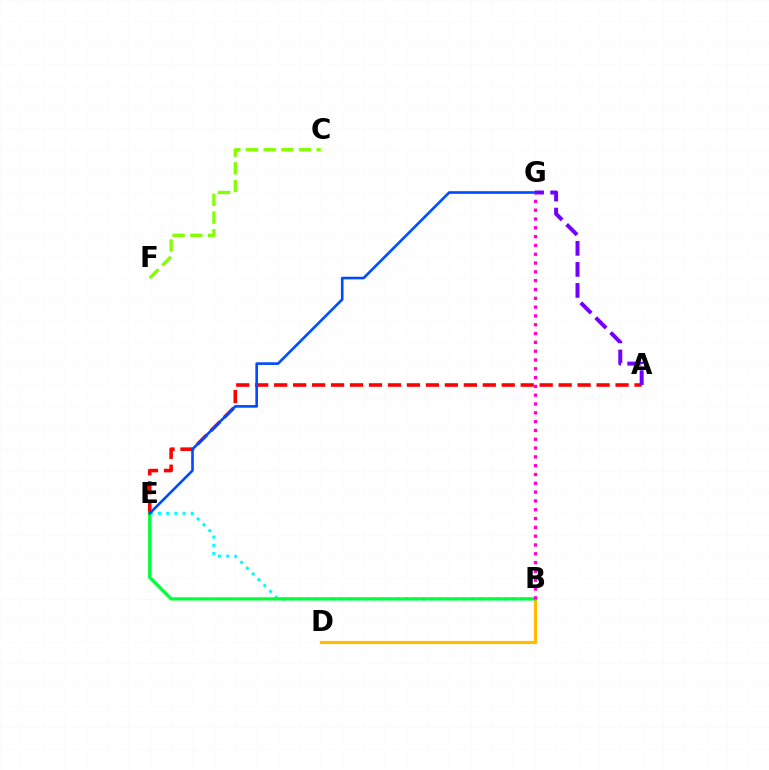{('B', 'E'): [{'color': '#00fff6', 'line_style': 'dotted', 'thickness': 2.23}, {'color': '#00ff39', 'line_style': 'solid', 'thickness': 2.33}], ('B', 'D'): [{'color': '#ffbd00', 'line_style': 'solid', 'thickness': 2.32}], ('A', 'E'): [{'color': '#ff0000', 'line_style': 'dashed', 'thickness': 2.58}], ('E', 'G'): [{'color': '#004bff', 'line_style': 'solid', 'thickness': 1.89}], ('C', 'F'): [{'color': '#84ff00', 'line_style': 'dashed', 'thickness': 2.4}], ('A', 'G'): [{'color': '#7200ff', 'line_style': 'dashed', 'thickness': 2.86}], ('B', 'G'): [{'color': '#ff00cf', 'line_style': 'dotted', 'thickness': 2.39}]}